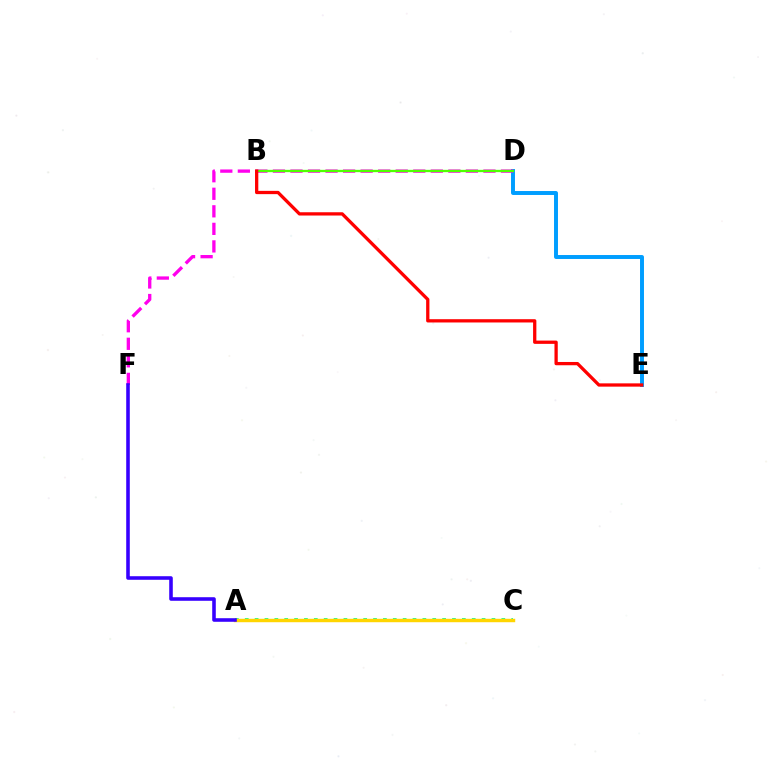{('D', 'E'): [{'color': '#009eff', 'line_style': 'solid', 'thickness': 2.84}], ('A', 'C'): [{'color': '#00ff86', 'line_style': 'dotted', 'thickness': 2.68}, {'color': '#ffd500', 'line_style': 'solid', 'thickness': 2.47}], ('D', 'F'): [{'color': '#ff00ed', 'line_style': 'dashed', 'thickness': 2.38}], ('A', 'F'): [{'color': '#3700ff', 'line_style': 'solid', 'thickness': 2.58}], ('B', 'D'): [{'color': '#4fff00', 'line_style': 'solid', 'thickness': 1.66}], ('B', 'E'): [{'color': '#ff0000', 'line_style': 'solid', 'thickness': 2.36}]}